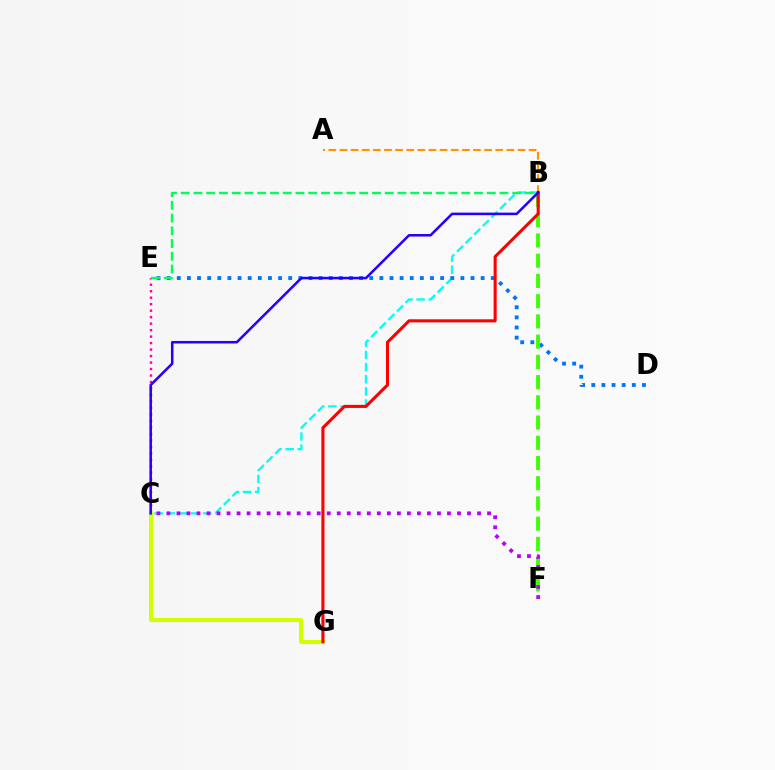{('B', 'C'): [{'color': '#00fff6', 'line_style': 'dashed', 'thickness': 1.65}, {'color': '#2500ff', 'line_style': 'solid', 'thickness': 1.82}], ('D', 'E'): [{'color': '#0074ff', 'line_style': 'dotted', 'thickness': 2.75}], ('C', 'E'): [{'color': '#ff00ac', 'line_style': 'dotted', 'thickness': 1.76}], ('B', 'E'): [{'color': '#00ff5c', 'line_style': 'dashed', 'thickness': 1.73}], ('A', 'B'): [{'color': '#ff9400', 'line_style': 'dashed', 'thickness': 1.51}], ('B', 'F'): [{'color': '#3dff00', 'line_style': 'dashed', 'thickness': 2.75}], ('C', 'G'): [{'color': '#d1ff00', 'line_style': 'solid', 'thickness': 2.9}], ('B', 'G'): [{'color': '#ff0000', 'line_style': 'solid', 'thickness': 2.22}], ('C', 'F'): [{'color': '#b900ff', 'line_style': 'dotted', 'thickness': 2.72}]}